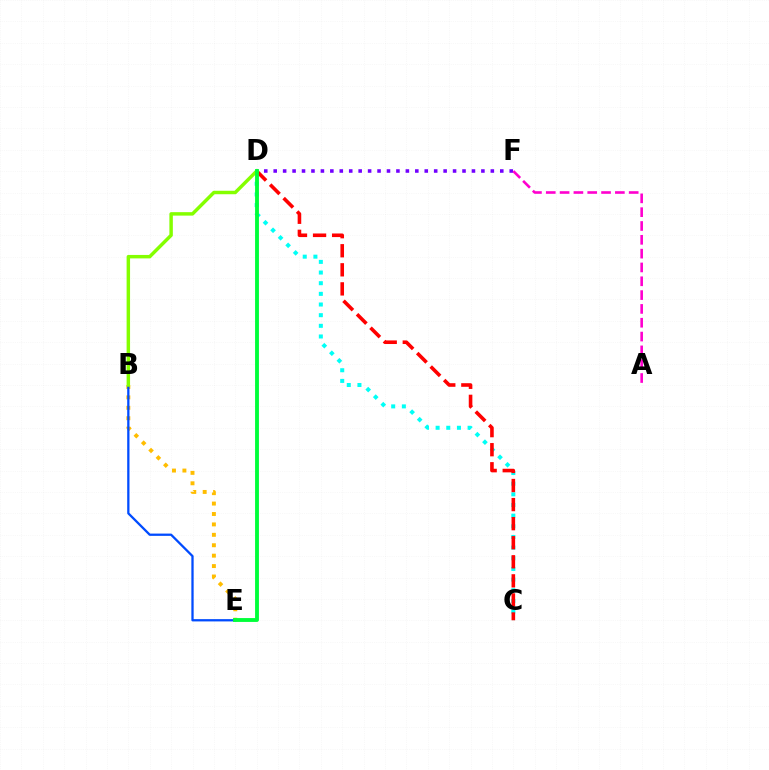{('C', 'D'): [{'color': '#00fff6', 'line_style': 'dotted', 'thickness': 2.9}, {'color': '#ff0000', 'line_style': 'dashed', 'thickness': 2.59}], ('B', 'E'): [{'color': '#ffbd00', 'line_style': 'dotted', 'thickness': 2.83}, {'color': '#004bff', 'line_style': 'solid', 'thickness': 1.64}], ('B', 'D'): [{'color': '#84ff00', 'line_style': 'solid', 'thickness': 2.49}], ('D', 'F'): [{'color': '#7200ff', 'line_style': 'dotted', 'thickness': 2.57}], ('A', 'F'): [{'color': '#ff00cf', 'line_style': 'dashed', 'thickness': 1.88}], ('D', 'E'): [{'color': '#00ff39', 'line_style': 'solid', 'thickness': 2.78}]}